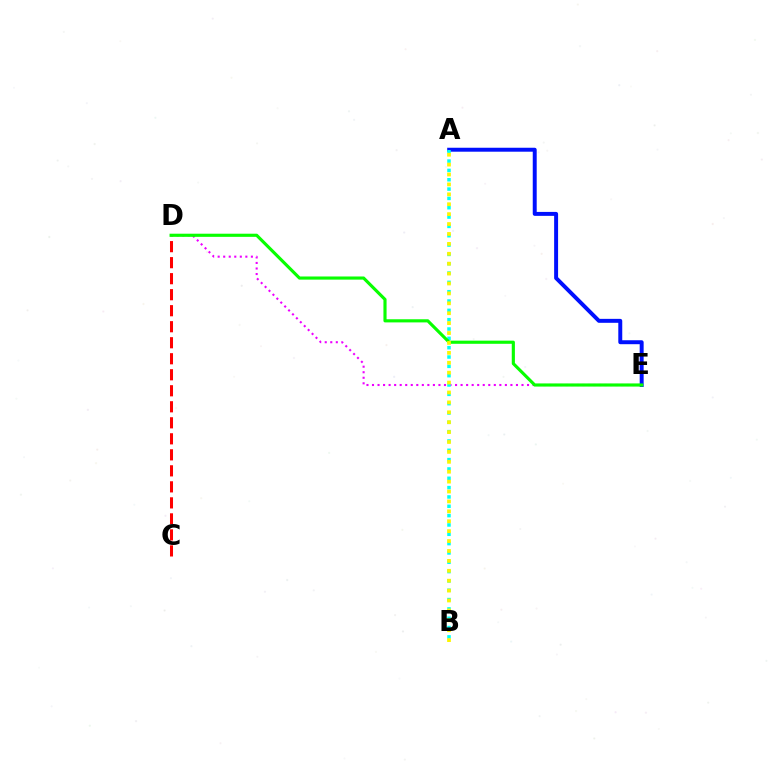{('D', 'E'): [{'color': '#ee00ff', 'line_style': 'dotted', 'thickness': 1.5}, {'color': '#08ff00', 'line_style': 'solid', 'thickness': 2.26}], ('C', 'D'): [{'color': '#ff0000', 'line_style': 'dashed', 'thickness': 2.18}], ('A', 'E'): [{'color': '#0010ff', 'line_style': 'solid', 'thickness': 2.85}], ('A', 'B'): [{'color': '#00fff6', 'line_style': 'dotted', 'thickness': 2.53}, {'color': '#fcf500', 'line_style': 'dotted', 'thickness': 2.69}]}